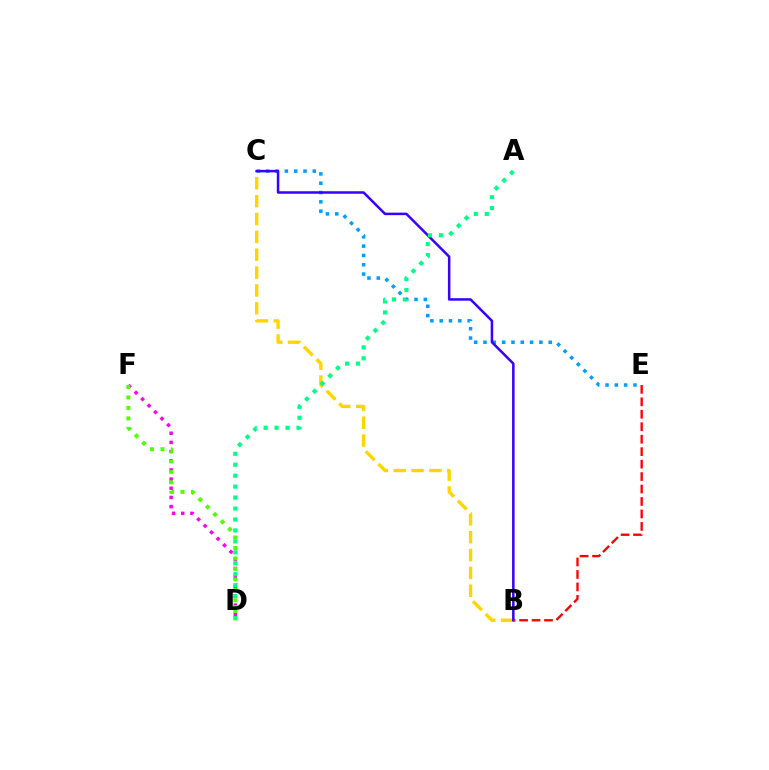{('C', 'E'): [{'color': '#009eff', 'line_style': 'dotted', 'thickness': 2.53}], ('B', 'C'): [{'color': '#ffd500', 'line_style': 'dashed', 'thickness': 2.42}, {'color': '#3700ff', 'line_style': 'solid', 'thickness': 1.81}], ('D', 'F'): [{'color': '#ff00ed', 'line_style': 'dotted', 'thickness': 2.49}, {'color': '#4fff00', 'line_style': 'dotted', 'thickness': 2.84}], ('A', 'D'): [{'color': '#00ff86', 'line_style': 'dotted', 'thickness': 2.98}], ('B', 'E'): [{'color': '#ff0000', 'line_style': 'dashed', 'thickness': 1.69}]}